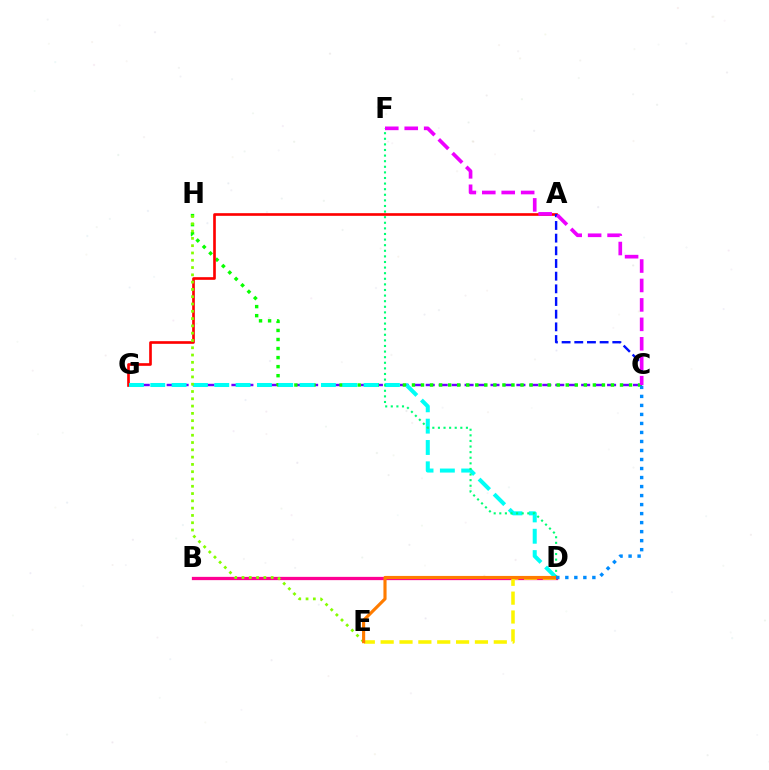{('B', 'D'): [{'color': '#ff0094', 'line_style': 'solid', 'thickness': 2.35}], ('C', 'G'): [{'color': '#7200ff', 'line_style': 'dashed', 'thickness': 1.76}], ('C', 'H'): [{'color': '#08ff00', 'line_style': 'dotted', 'thickness': 2.46}], ('A', 'G'): [{'color': '#ff0000', 'line_style': 'solid', 'thickness': 1.91}], ('D', 'E'): [{'color': '#fcf500', 'line_style': 'dashed', 'thickness': 2.56}, {'color': '#ff7c00', 'line_style': 'solid', 'thickness': 2.26}], ('D', 'G'): [{'color': '#00fff6', 'line_style': 'dashed', 'thickness': 2.9}], ('E', 'H'): [{'color': '#84ff00', 'line_style': 'dotted', 'thickness': 1.98}], ('A', 'C'): [{'color': '#0010ff', 'line_style': 'dashed', 'thickness': 1.72}], ('D', 'F'): [{'color': '#00ff74', 'line_style': 'dotted', 'thickness': 1.52}], ('C', 'D'): [{'color': '#008cff', 'line_style': 'dotted', 'thickness': 2.45}], ('C', 'F'): [{'color': '#ee00ff', 'line_style': 'dashed', 'thickness': 2.64}]}